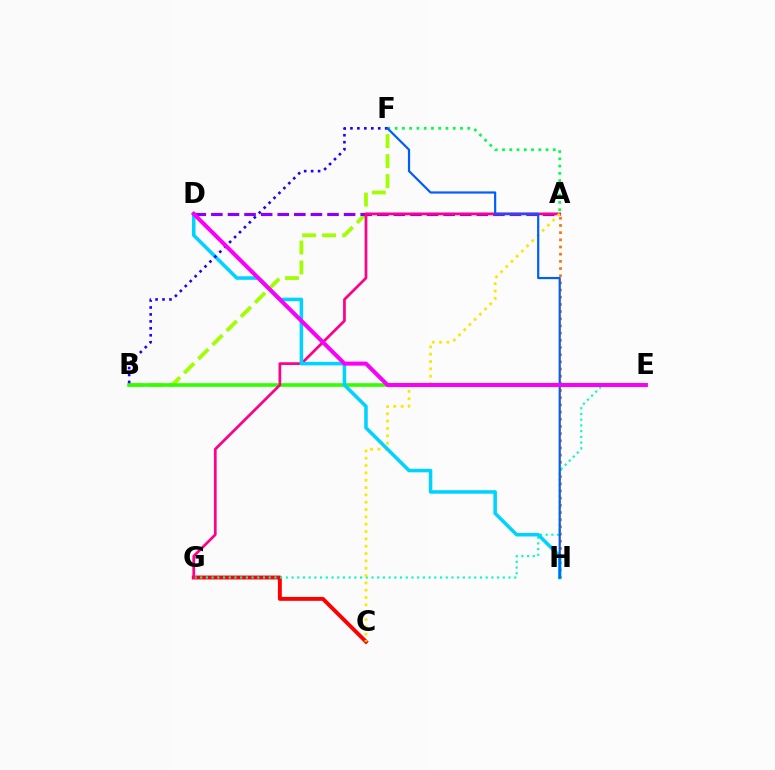{('C', 'G'): [{'color': '#ff0000', 'line_style': 'solid', 'thickness': 2.8}], ('A', 'H'): [{'color': '#ff7000', 'line_style': 'dotted', 'thickness': 1.95}], ('A', 'F'): [{'color': '#00ff45', 'line_style': 'dotted', 'thickness': 1.97}], ('B', 'F'): [{'color': '#a2ff00', 'line_style': 'dashed', 'thickness': 2.72}, {'color': '#1900ff', 'line_style': 'dotted', 'thickness': 1.89}], ('B', 'E'): [{'color': '#31ff00', 'line_style': 'solid', 'thickness': 2.59}], ('E', 'G'): [{'color': '#00ffbb', 'line_style': 'dotted', 'thickness': 1.55}], ('A', 'D'): [{'color': '#8a00ff', 'line_style': 'dashed', 'thickness': 2.25}], ('A', 'G'): [{'color': '#ff0088', 'line_style': 'solid', 'thickness': 1.96}], ('A', 'C'): [{'color': '#ffe600', 'line_style': 'dotted', 'thickness': 1.99}], ('D', 'H'): [{'color': '#00d3ff', 'line_style': 'solid', 'thickness': 2.54}], ('F', 'H'): [{'color': '#005dff', 'line_style': 'solid', 'thickness': 1.59}], ('D', 'E'): [{'color': '#fa00f9', 'line_style': 'solid', 'thickness': 2.9}]}